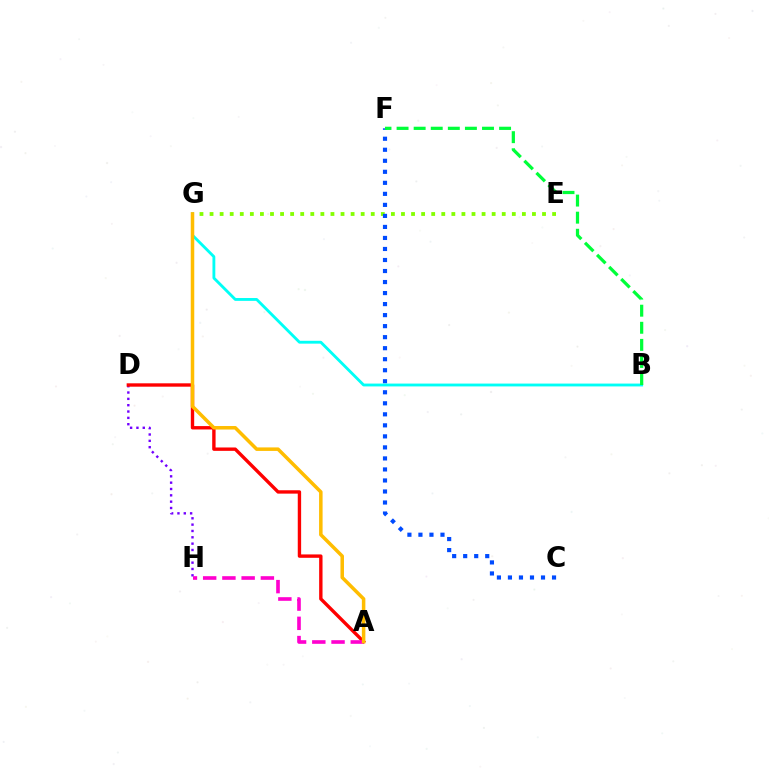{('D', 'H'): [{'color': '#7200ff', 'line_style': 'dotted', 'thickness': 1.72}], ('E', 'G'): [{'color': '#84ff00', 'line_style': 'dotted', 'thickness': 2.74}], ('A', 'D'): [{'color': '#ff0000', 'line_style': 'solid', 'thickness': 2.43}], ('C', 'F'): [{'color': '#004bff', 'line_style': 'dotted', 'thickness': 3.0}], ('B', 'G'): [{'color': '#00fff6', 'line_style': 'solid', 'thickness': 2.05}], ('A', 'H'): [{'color': '#ff00cf', 'line_style': 'dashed', 'thickness': 2.61}], ('B', 'F'): [{'color': '#00ff39', 'line_style': 'dashed', 'thickness': 2.32}], ('A', 'G'): [{'color': '#ffbd00', 'line_style': 'solid', 'thickness': 2.53}]}